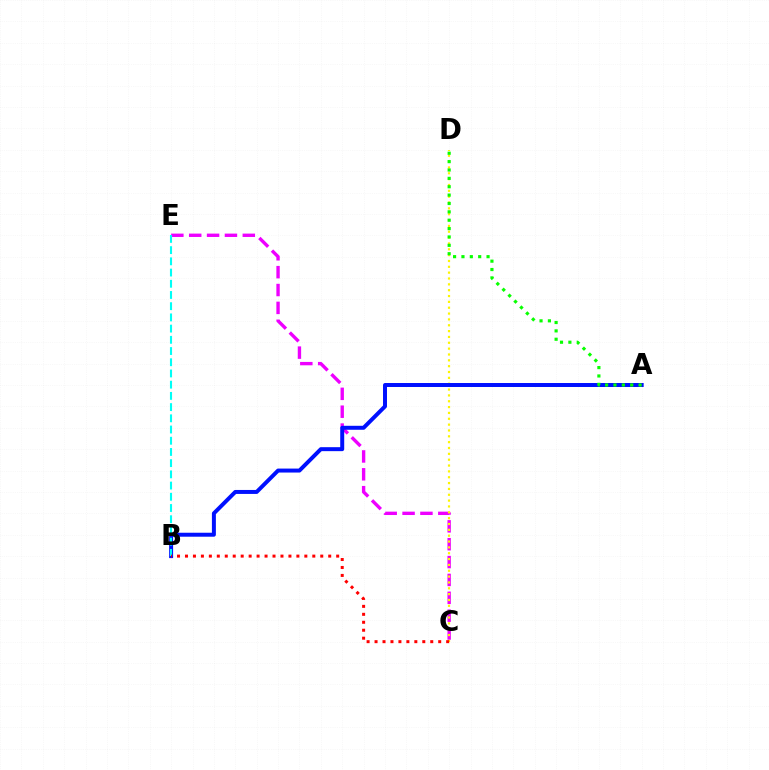{('C', 'E'): [{'color': '#ee00ff', 'line_style': 'dashed', 'thickness': 2.43}], ('C', 'D'): [{'color': '#fcf500', 'line_style': 'dotted', 'thickness': 1.59}], ('A', 'B'): [{'color': '#0010ff', 'line_style': 'solid', 'thickness': 2.86}], ('B', 'E'): [{'color': '#00fff6', 'line_style': 'dashed', 'thickness': 1.52}], ('A', 'D'): [{'color': '#08ff00', 'line_style': 'dotted', 'thickness': 2.27}], ('B', 'C'): [{'color': '#ff0000', 'line_style': 'dotted', 'thickness': 2.16}]}